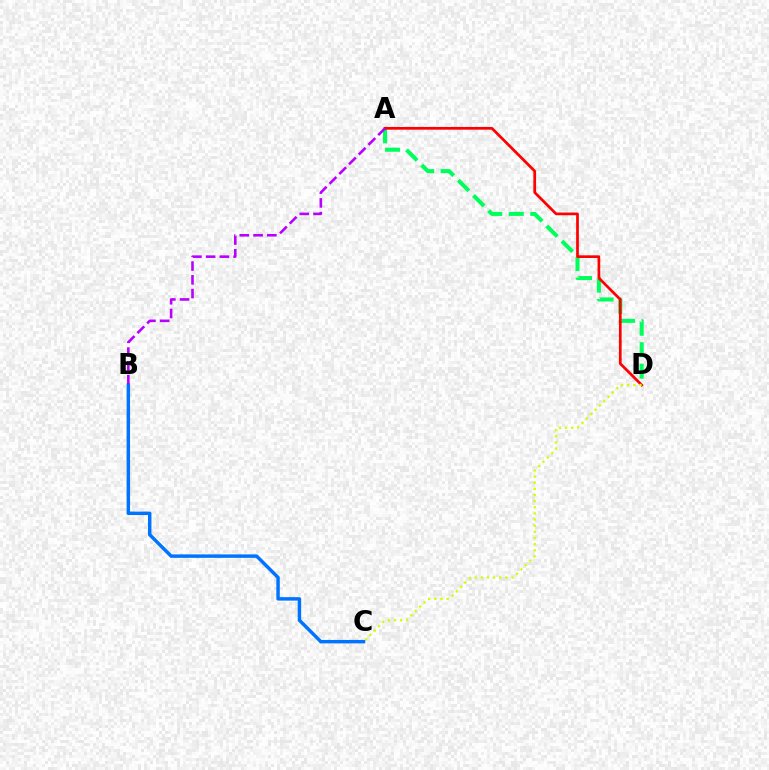{('A', 'D'): [{'color': '#00ff5c', 'line_style': 'dashed', 'thickness': 2.92}, {'color': '#ff0000', 'line_style': 'solid', 'thickness': 1.95}], ('B', 'C'): [{'color': '#0074ff', 'line_style': 'solid', 'thickness': 2.48}], ('C', 'D'): [{'color': '#d1ff00', 'line_style': 'dotted', 'thickness': 1.67}], ('A', 'B'): [{'color': '#b900ff', 'line_style': 'dashed', 'thickness': 1.87}]}